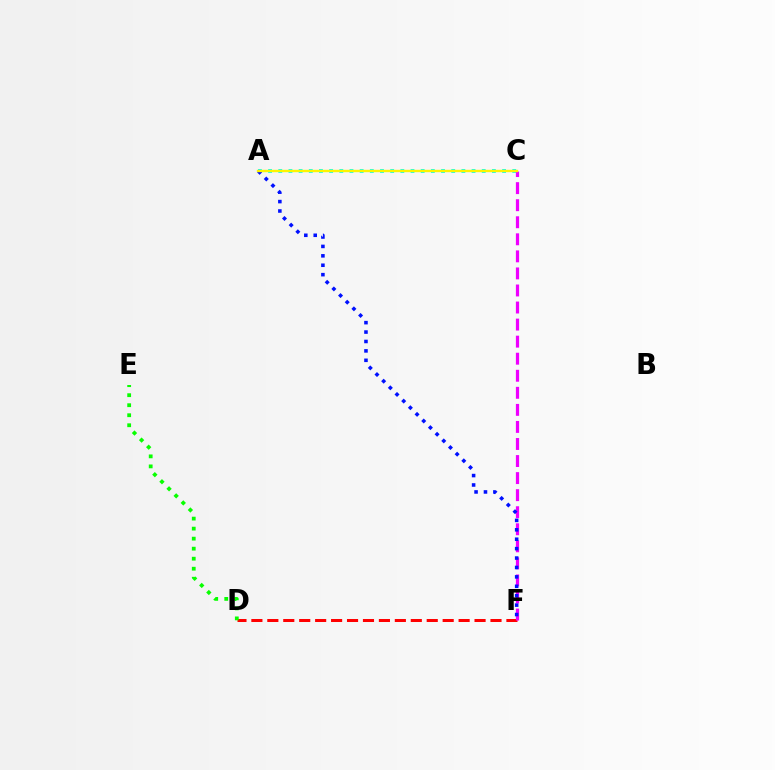{('D', 'F'): [{'color': '#ff0000', 'line_style': 'dashed', 'thickness': 2.17}], ('A', 'C'): [{'color': '#00fff6', 'line_style': 'dotted', 'thickness': 2.76}, {'color': '#fcf500', 'line_style': 'solid', 'thickness': 1.73}], ('C', 'F'): [{'color': '#ee00ff', 'line_style': 'dashed', 'thickness': 2.32}], ('A', 'F'): [{'color': '#0010ff', 'line_style': 'dotted', 'thickness': 2.56}], ('D', 'E'): [{'color': '#08ff00', 'line_style': 'dotted', 'thickness': 2.72}]}